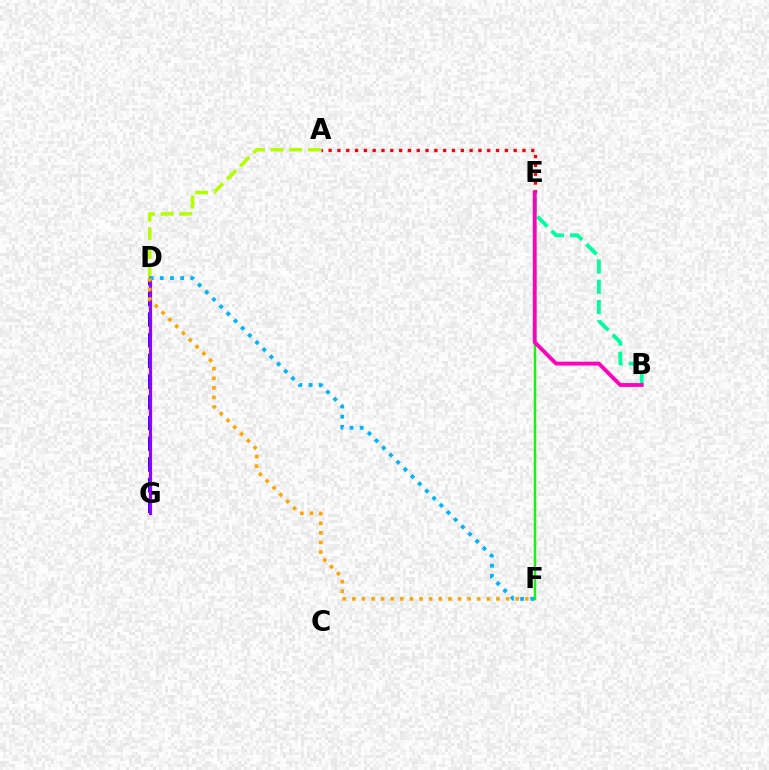{('A', 'D'): [{'color': '#b3ff00', 'line_style': 'dashed', 'thickness': 2.53}], ('D', 'G'): [{'color': '#0010ff', 'line_style': 'dashed', 'thickness': 2.81}, {'color': '#9b00ff', 'line_style': 'solid', 'thickness': 2.3}], ('A', 'E'): [{'color': '#ff0000', 'line_style': 'dotted', 'thickness': 2.39}], ('E', 'F'): [{'color': '#08ff00', 'line_style': 'solid', 'thickness': 1.72}], ('D', 'F'): [{'color': '#00b5ff', 'line_style': 'dotted', 'thickness': 2.76}, {'color': '#ffa500', 'line_style': 'dotted', 'thickness': 2.61}], ('B', 'E'): [{'color': '#00ff9d', 'line_style': 'dashed', 'thickness': 2.75}, {'color': '#ff00bd', 'line_style': 'solid', 'thickness': 2.76}]}